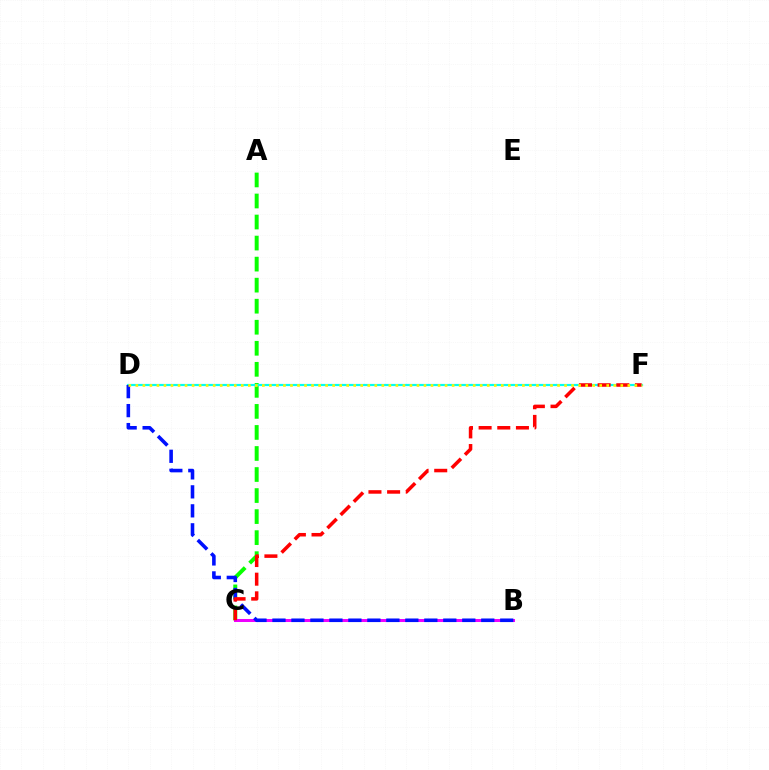{('A', 'C'): [{'color': '#08ff00', 'line_style': 'dashed', 'thickness': 2.86}], ('D', 'F'): [{'color': '#00fff6', 'line_style': 'solid', 'thickness': 1.58}, {'color': '#fcf500', 'line_style': 'dotted', 'thickness': 1.91}], ('B', 'C'): [{'color': '#ee00ff', 'line_style': 'solid', 'thickness': 2.17}], ('B', 'D'): [{'color': '#0010ff', 'line_style': 'dashed', 'thickness': 2.58}], ('C', 'F'): [{'color': '#ff0000', 'line_style': 'dashed', 'thickness': 2.53}]}